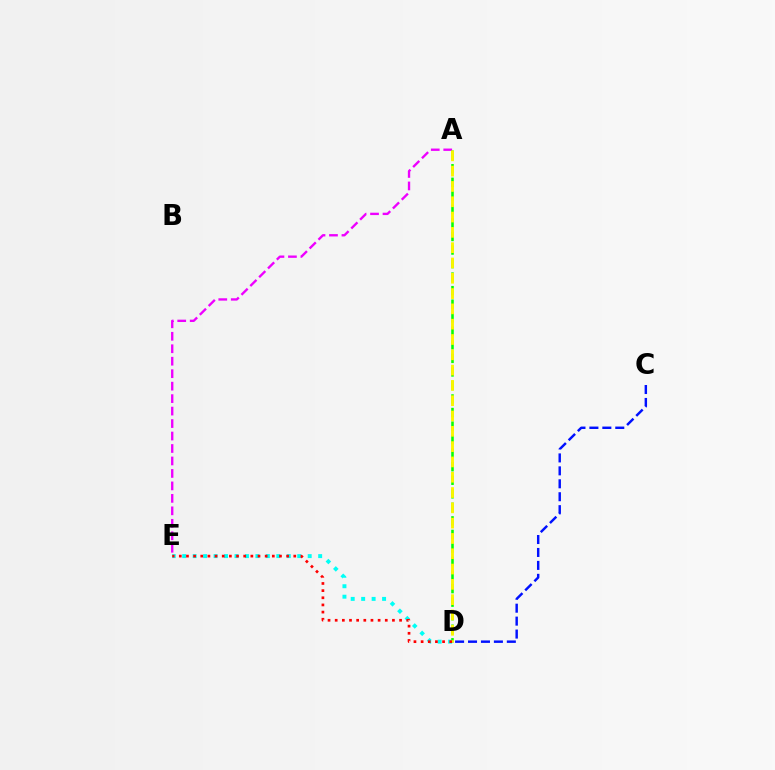{('D', 'E'): [{'color': '#00fff6', 'line_style': 'dotted', 'thickness': 2.84}, {'color': '#ff0000', 'line_style': 'dotted', 'thickness': 1.94}], ('C', 'D'): [{'color': '#0010ff', 'line_style': 'dashed', 'thickness': 1.76}], ('A', 'E'): [{'color': '#ee00ff', 'line_style': 'dashed', 'thickness': 1.69}], ('A', 'D'): [{'color': '#08ff00', 'line_style': 'dashed', 'thickness': 1.84}, {'color': '#fcf500', 'line_style': 'dashed', 'thickness': 2.08}]}